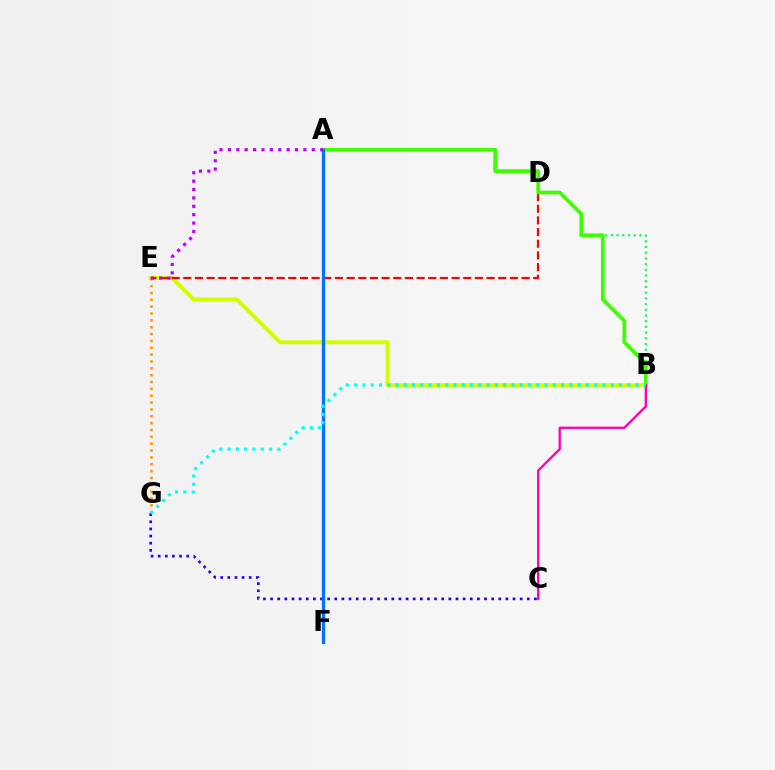{('B', 'D'): [{'color': '#00ff5c', 'line_style': 'dotted', 'thickness': 1.55}], ('B', 'E'): [{'color': '#d1ff00', 'line_style': 'solid', 'thickness': 2.84}], ('E', 'G'): [{'color': '#ff9400', 'line_style': 'dotted', 'thickness': 1.86}], ('D', 'E'): [{'color': '#ff0000', 'line_style': 'dashed', 'thickness': 1.58}], ('A', 'B'): [{'color': '#3dff00', 'line_style': 'solid', 'thickness': 2.67}], ('C', 'G'): [{'color': '#2500ff', 'line_style': 'dotted', 'thickness': 1.94}], ('A', 'F'): [{'color': '#0074ff', 'line_style': 'solid', 'thickness': 2.37}], ('B', 'C'): [{'color': '#ff00ac', 'line_style': 'solid', 'thickness': 1.66}], ('A', 'E'): [{'color': '#b900ff', 'line_style': 'dotted', 'thickness': 2.28}], ('B', 'G'): [{'color': '#00fff6', 'line_style': 'dotted', 'thickness': 2.25}]}